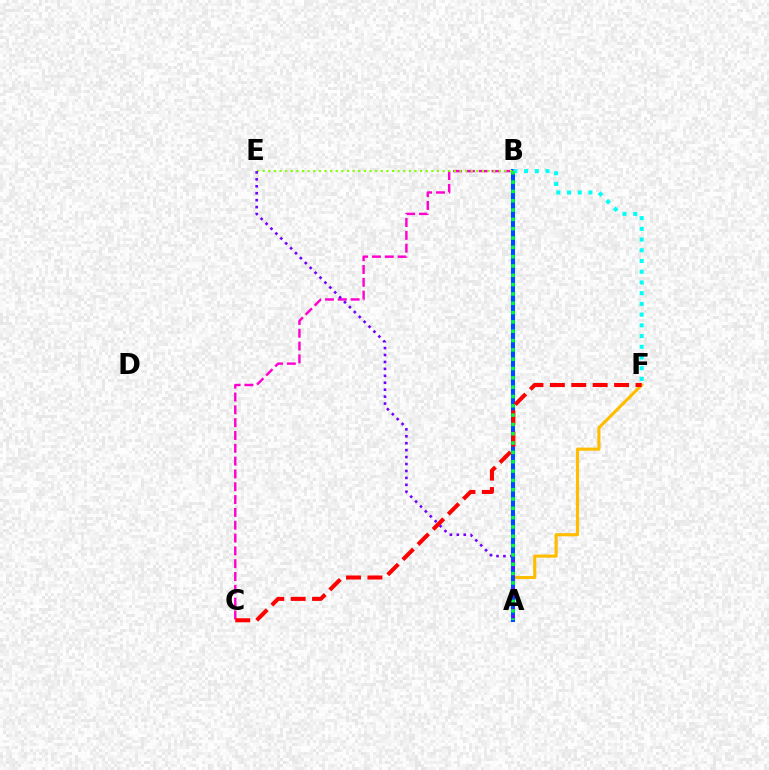{('A', 'F'): [{'color': '#ffbd00', 'line_style': 'solid', 'thickness': 2.25}], ('A', 'B'): [{'color': '#004bff', 'line_style': 'solid', 'thickness': 2.93}, {'color': '#00ff39', 'line_style': 'dotted', 'thickness': 2.53}], ('B', 'C'): [{'color': '#ff00cf', 'line_style': 'dashed', 'thickness': 1.74}], ('B', 'E'): [{'color': '#84ff00', 'line_style': 'dotted', 'thickness': 1.53}], ('A', 'E'): [{'color': '#7200ff', 'line_style': 'dotted', 'thickness': 1.88}], ('B', 'F'): [{'color': '#00fff6', 'line_style': 'dotted', 'thickness': 2.91}], ('C', 'F'): [{'color': '#ff0000', 'line_style': 'dashed', 'thickness': 2.91}]}